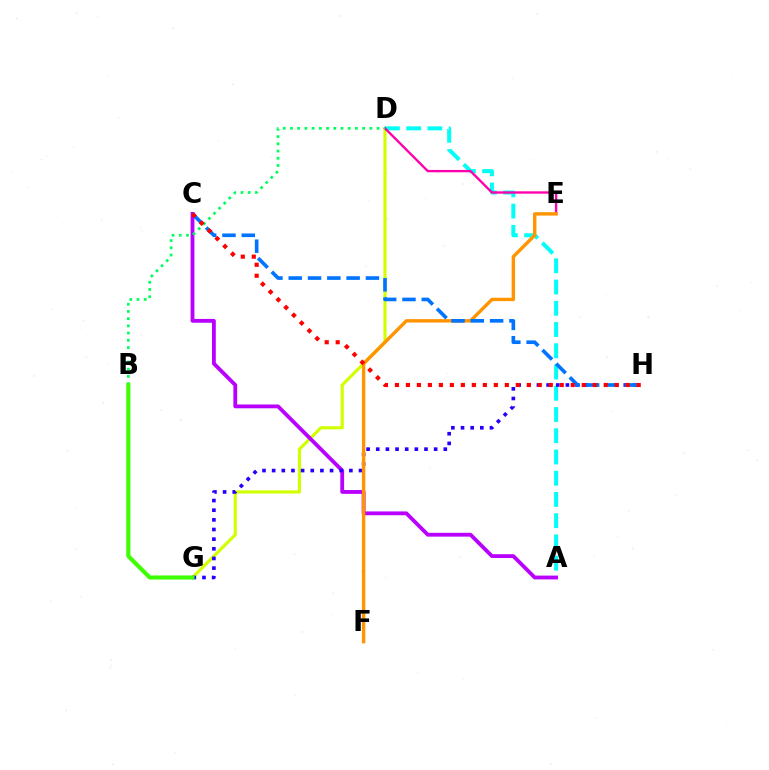{('D', 'G'): [{'color': '#d1ff00', 'line_style': 'solid', 'thickness': 2.27}], ('A', 'D'): [{'color': '#00fff6', 'line_style': 'dashed', 'thickness': 2.89}], ('A', 'C'): [{'color': '#b900ff', 'line_style': 'solid', 'thickness': 2.75}], ('G', 'H'): [{'color': '#2500ff', 'line_style': 'dotted', 'thickness': 2.62}], ('D', 'E'): [{'color': '#ff00ac', 'line_style': 'solid', 'thickness': 1.7}], ('B', 'D'): [{'color': '#00ff5c', 'line_style': 'dotted', 'thickness': 1.96}], ('B', 'G'): [{'color': '#3dff00', 'line_style': 'solid', 'thickness': 2.96}], ('E', 'F'): [{'color': '#ff9400', 'line_style': 'solid', 'thickness': 2.44}], ('C', 'H'): [{'color': '#0074ff', 'line_style': 'dashed', 'thickness': 2.62}, {'color': '#ff0000', 'line_style': 'dotted', 'thickness': 2.99}]}